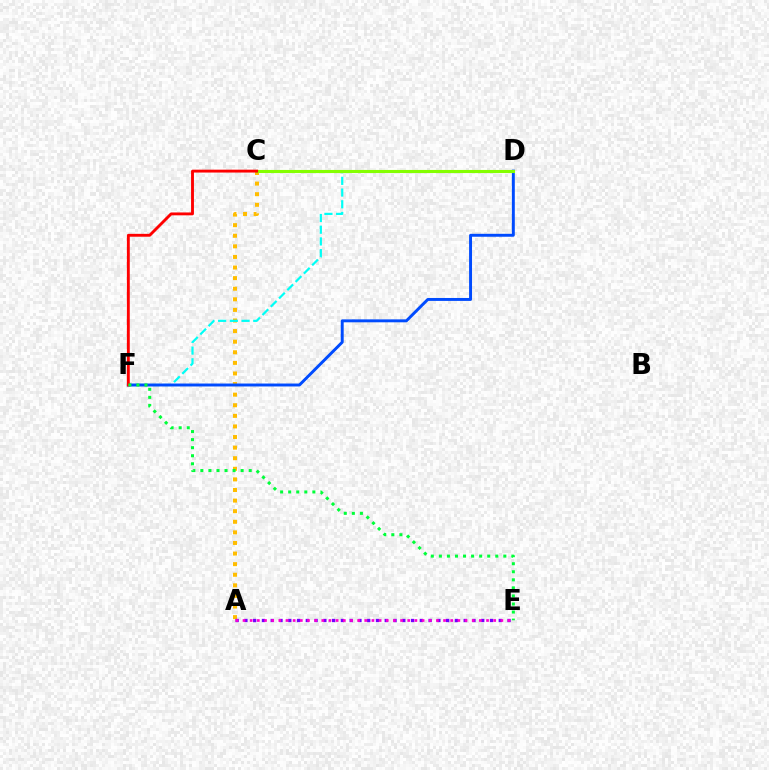{('A', 'C'): [{'color': '#ffbd00', 'line_style': 'dotted', 'thickness': 2.88}], ('D', 'F'): [{'color': '#00fff6', 'line_style': 'dashed', 'thickness': 1.59}, {'color': '#004bff', 'line_style': 'solid', 'thickness': 2.11}], ('A', 'E'): [{'color': '#7200ff', 'line_style': 'dotted', 'thickness': 2.38}, {'color': '#ff00cf', 'line_style': 'dotted', 'thickness': 1.95}], ('C', 'D'): [{'color': '#84ff00', 'line_style': 'solid', 'thickness': 2.24}], ('C', 'F'): [{'color': '#ff0000', 'line_style': 'solid', 'thickness': 2.07}], ('E', 'F'): [{'color': '#00ff39', 'line_style': 'dotted', 'thickness': 2.19}]}